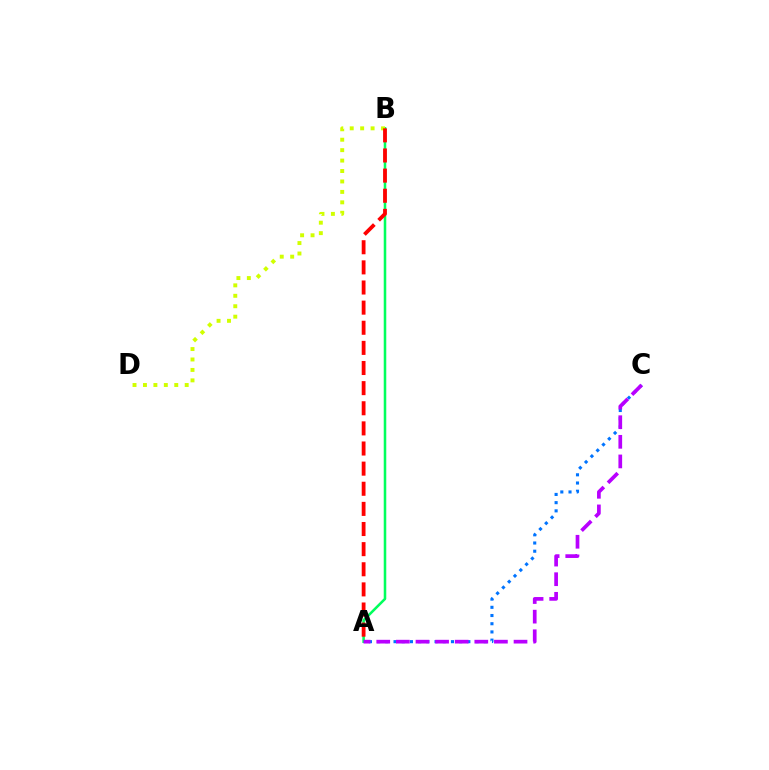{('A', 'B'): [{'color': '#00ff5c', 'line_style': 'solid', 'thickness': 1.83}, {'color': '#ff0000', 'line_style': 'dashed', 'thickness': 2.73}], ('B', 'D'): [{'color': '#d1ff00', 'line_style': 'dotted', 'thickness': 2.84}], ('A', 'C'): [{'color': '#0074ff', 'line_style': 'dotted', 'thickness': 2.23}, {'color': '#b900ff', 'line_style': 'dashed', 'thickness': 2.66}]}